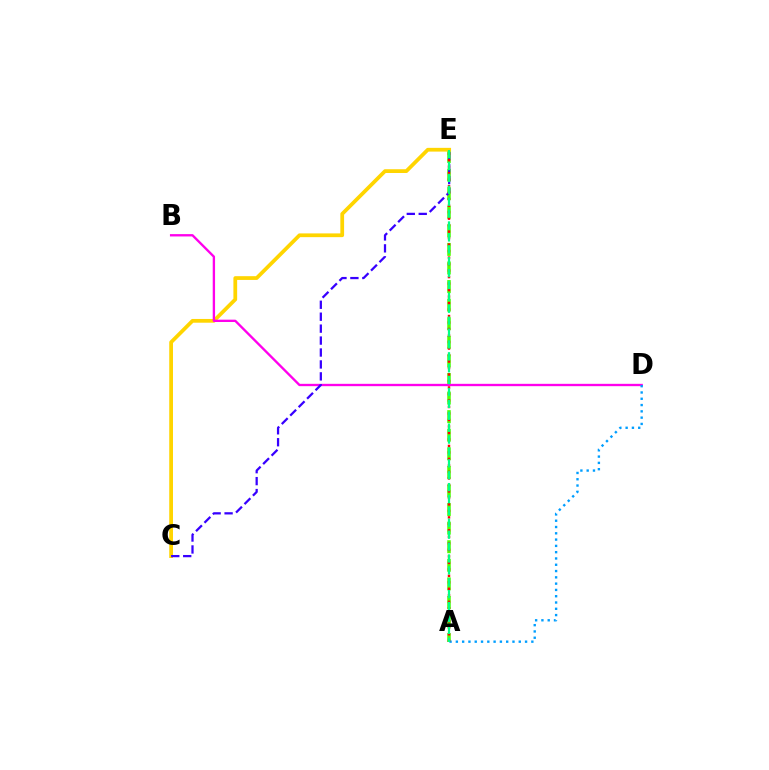{('A', 'E'): [{'color': '#4fff00', 'line_style': 'dashed', 'thickness': 2.52}, {'color': '#ff0000', 'line_style': 'dotted', 'thickness': 1.76}, {'color': '#00ff86', 'line_style': 'dashed', 'thickness': 1.62}], ('C', 'E'): [{'color': '#ffd500', 'line_style': 'solid', 'thickness': 2.7}, {'color': '#3700ff', 'line_style': 'dashed', 'thickness': 1.62}], ('B', 'D'): [{'color': '#ff00ed', 'line_style': 'solid', 'thickness': 1.69}], ('A', 'D'): [{'color': '#009eff', 'line_style': 'dotted', 'thickness': 1.71}]}